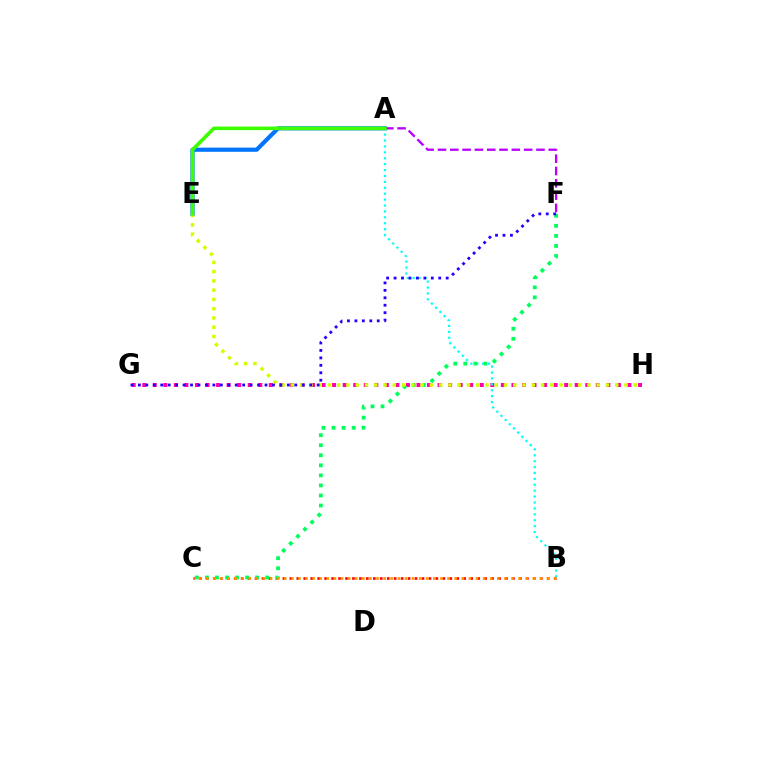{('G', 'H'): [{'color': '#ff00ac', 'line_style': 'dotted', 'thickness': 2.87}], ('B', 'C'): [{'color': '#ff0000', 'line_style': 'dotted', 'thickness': 1.89}, {'color': '#ff9400', 'line_style': 'dotted', 'thickness': 1.93}], ('A', 'E'): [{'color': '#0074ff', 'line_style': 'solid', 'thickness': 2.99}, {'color': '#3dff00', 'line_style': 'solid', 'thickness': 2.6}], ('A', 'B'): [{'color': '#00fff6', 'line_style': 'dotted', 'thickness': 1.61}], ('C', 'F'): [{'color': '#00ff5c', 'line_style': 'dotted', 'thickness': 2.73}], ('E', 'H'): [{'color': '#d1ff00', 'line_style': 'dotted', 'thickness': 2.52}], ('F', 'G'): [{'color': '#2500ff', 'line_style': 'dotted', 'thickness': 2.02}], ('A', 'F'): [{'color': '#b900ff', 'line_style': 'dashed', 'thickness': 1.67}]}